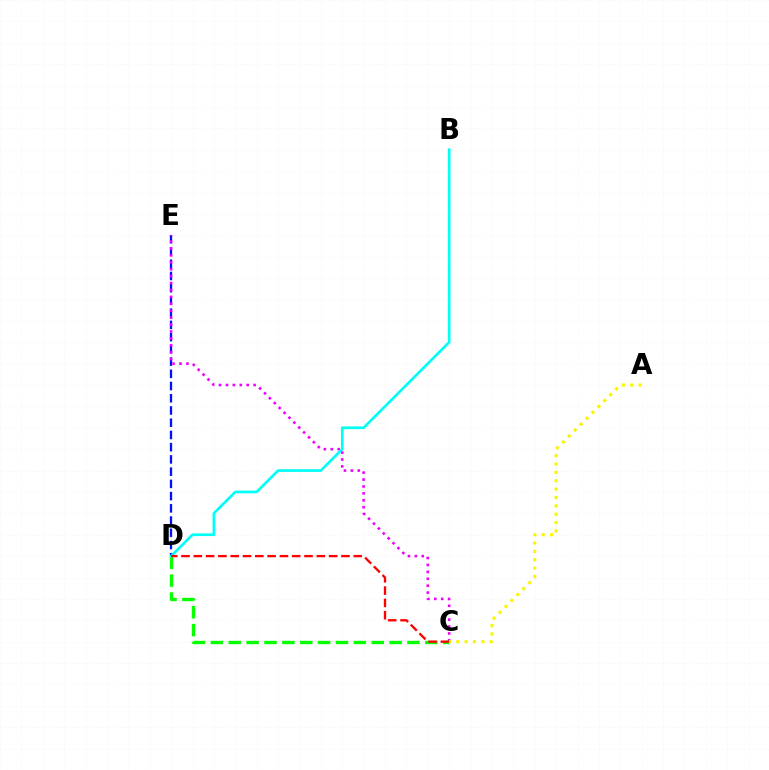{('D', 'E'): [{'color': '#0010ff', 'line_style': 'dashed', 'thickness': 1.66}], ('C', 'E'): [{'color': '#ee00ff', 'line_style': 'dotted', 'thickness': 1.88}], ('C', 'D'): [{'color': '#08ff00', 'line_style': 'dashed', 'thickness': 2.43}, {'color': '#ff0000', 'line_style': 'dashed', 'thickness': 1.67}], ('B', 'D'): [{'color': '#00fff6', 'line_style': 'solid', 'thickness': 1.93}], ('A', 'C'): [{'color': '#fcf500', 'line_style': 'dotted', 'thickness': 2.27}]}